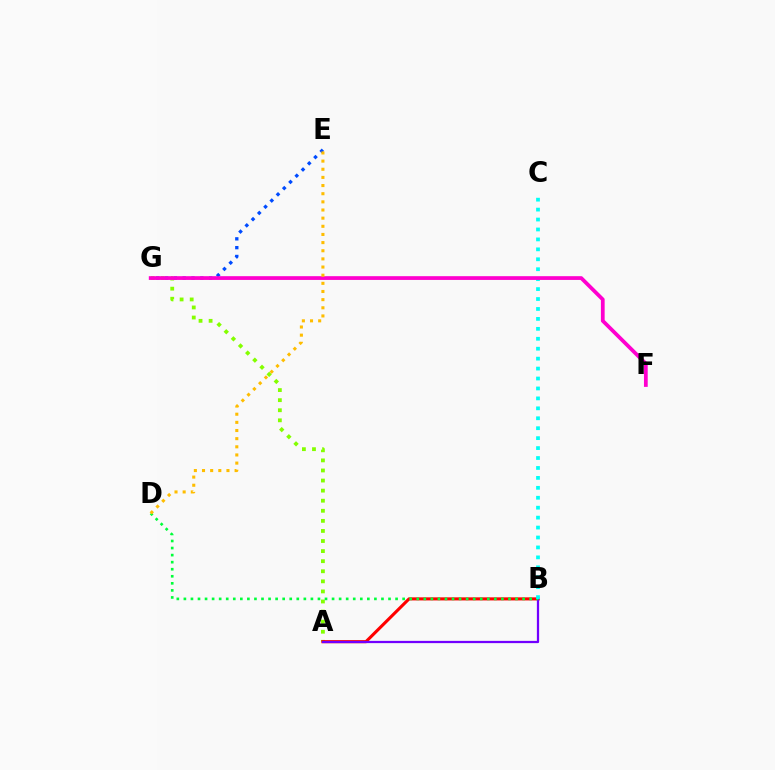{('A', 'G'): [{'color': '#84ff00', 'line_style': 'dotted', 'thickness': 2.74}], ('A', 'B'): [{'color': '#ff0000', 'line_style': 'solid', 'thickness': 2.23}, {'color': '#7200ff', 'line_style': 'solid', 'thickness': 1.62}], ('E', 'G'): [{'color': '#004bff', 'line_style': 'dotted', 'thickness': 2.39}], ('B', 'D'): [{'color': '#00ff39', 'line_style': 'dotted', 'thickness': 1.92}], ('B', 'C'): [{'color': '#00fff6', 'line_style': 'dotted', 'thickness': 2.7}], ('F', 'G'): [{'color': '#ff00cf', 'line_style': 'solid', 'thickness': 2.7}], ('D', 'E'): [{'color': '#ffbd00', 'line_style': 'dotted', 'thickness': 2.21}]}